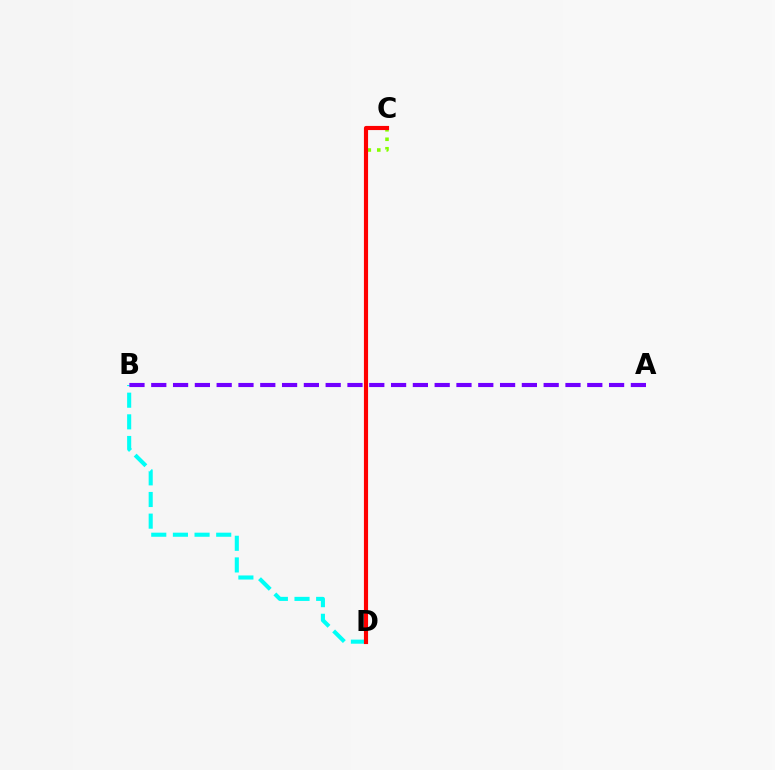{('C', 'D'): [{'color': '#84ff00', 'line_style': 'dotted', 'thickness': 2.57}, {'color': '#ff0000', 'line_style': 'solid', 'thickness': 2.98}], ('B', 'D'): [{'color': '#00fff6', 'line_style': 'dashed', 'thickness': 2.94}], ('A', 'B'): [{'color': '#7200ff', 'line_style': 'dashed', 'thickness': 2.96}]}